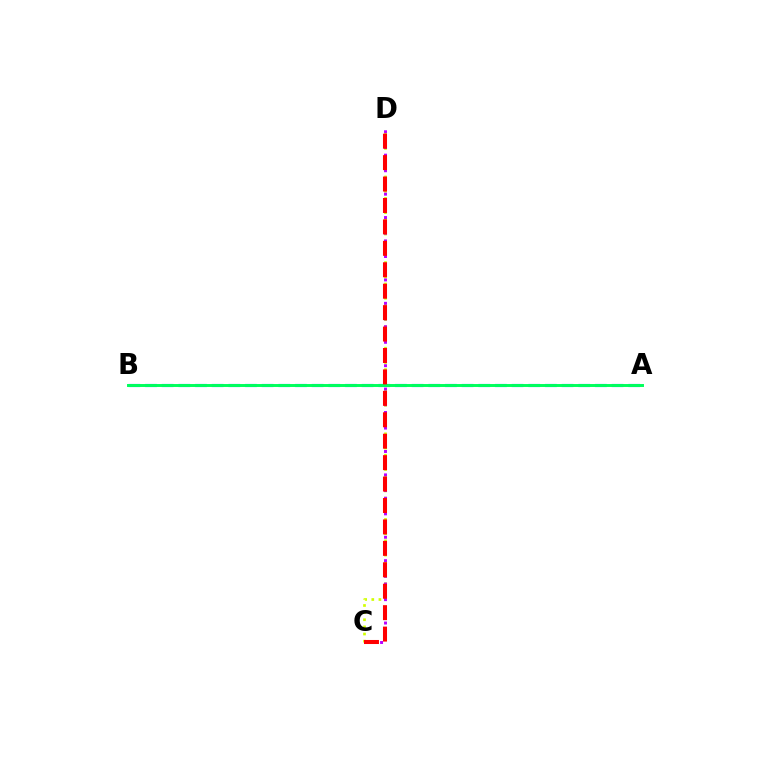{('C', 'D'): [{'color': '#d1ff00', 'line_style': 'dotted', 'thickness': 1.94}, {'color': '#b900ff', 'line_style': 'dotted', 'thickness': 2.12}, {'color': '#ff0000', 'line_style': 'dashed', 'thickness': 2.91}], ('A', 'B'): [{'color': '#0074ff', 'line_style': 'dashed', 'thickness': 2.26}, {'color': '#00ff5c', 'line_style': 'solid', 'thickness': 2.12}]}